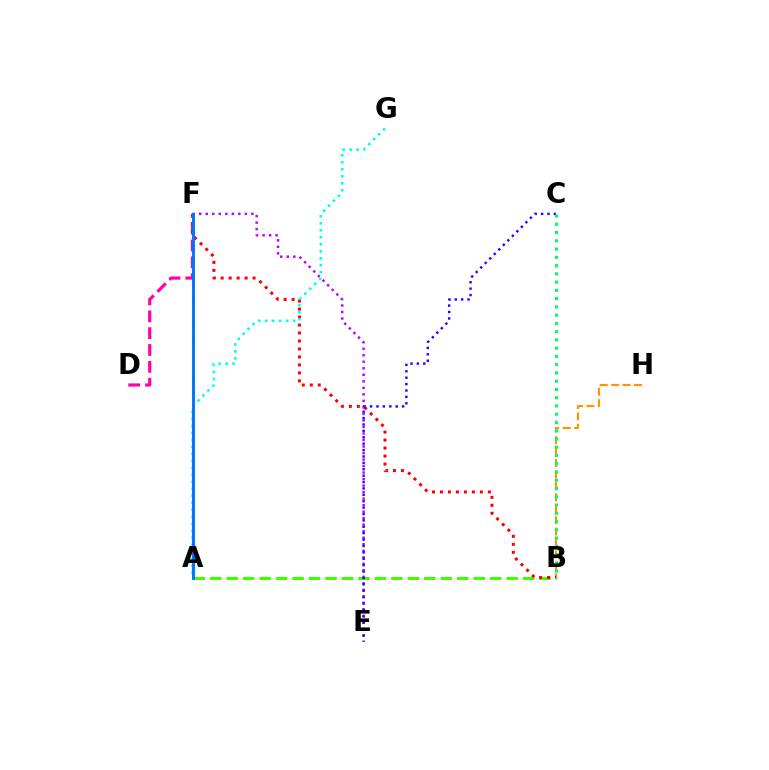{('A', 'F'): [{'color': '#d1ff00', 'line_style': 'dashed', 'thickness': 1.82}, {'color': '#0074ff', 'line_style': 'solid', 'thickness': 2.09}], ('B', 'H'): [{'color': '#ff9400', 'line_style': 'dashed', 'thickness': 1.55}], ('D', 'F'): [{'color': '#ff00ac', 'line_style': 'dashed', 'thickness': 2.29}], ('A', 'B'): [{'color': '#3dff00', 'line_style': 'dashed', 'thickness': 2.24}], ('B', 'F'): [{'color': '#ff0000', 'line_style': 'dotted', 'thickness': 2.17}], ('A', 'G'): [{'color': '#00fff6', 'line_style': 'dotted', 'thickness': 1.9}], ('E', 'F'): [{'color': '#b900ff', 'line_style': 'dotted', 'thickness': 1.77}], ('C', 'E'): [{'color': '#2500ff', 'line_style': 'dotted', 'thickness': 1.74}], ('B', 'C'): [{'color': '#00ff5c', 'line_style': 'dotted', 'thickness': 2.24}]}